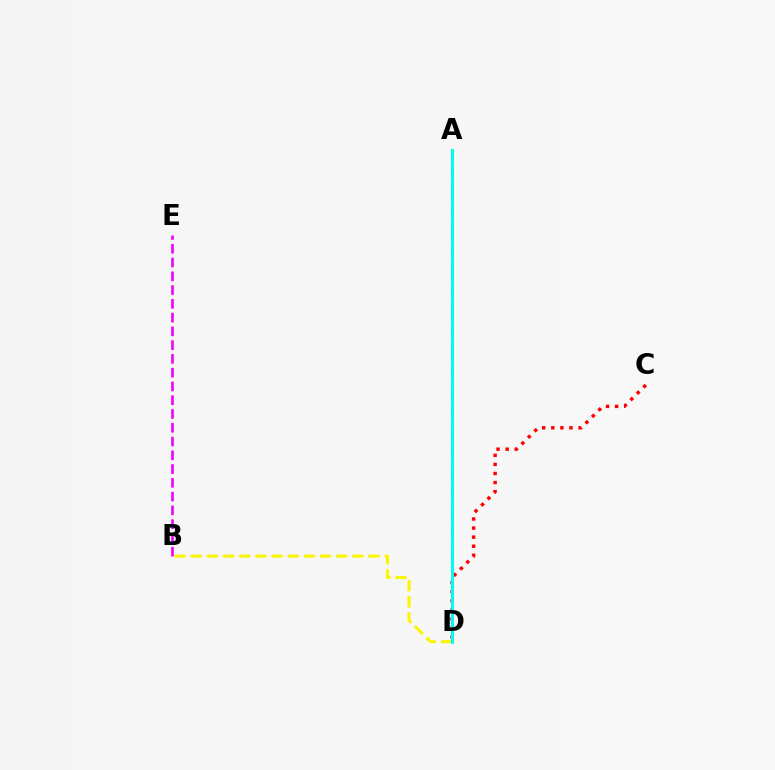{('B', 'D'): [{'color': '#fcf500', 'line_style': 'dashed', 'thickness': 2.19}], ('A', 'D'): [{'color': '#08ff00', 'line_style': 'solid', 'thickness': 1.8}, {'color': '#0010ff', 'line_style': 'dashed', 'thickness': 1.81}, {'color': '#00fff6', 'line_style': 'solid', 'thickness': 2.1}], ('C', 'D'): [{'color': '#ff0000', 'line_style': 'dotted', 'thickness': 2.47}], ('B', 'E'): [{'color': '#ee00ff', 'line_style': 'dashed', 'thickness': 1.87}]}